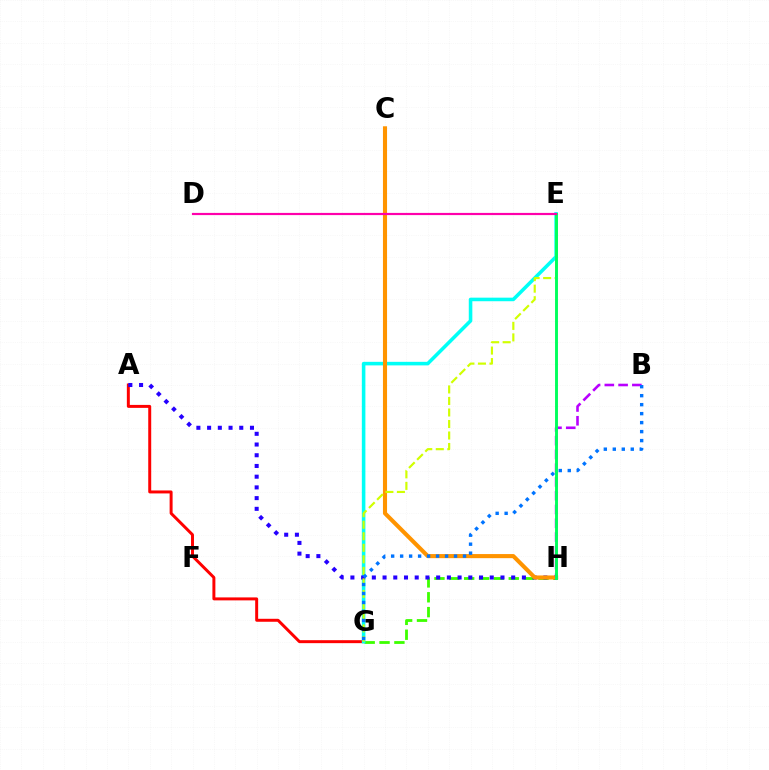{('A', 'G'): [{'color': '#ff0000', 'line_style': 'solid', 'thickness': 2.14}], ('G', 'H'): [{'color': '#3dff00', 'line_style': 'dashed', 'thickness': 2.02}], ('E', 'G'): [{'color': '#00fff6', 'line_style': 'solid', 'thickness': 2.56}, {'color': '#d1ff00', 'line_style': 'dashed', 'thickness': 1.56}], ('A', 'H'): [{'color': '#2500ff', 'line_style': 'dotted', 'thickness': 2.91}], ('C', 'H'): [{'color': '#ff9400', 'line_style': 'solid', 'thickness': 2.95}], ('B', 'H'): [{'color': '#b900ff', 'line_style': 'dashed', 'thickness': 1.87}], ('E', 'H'): [{'color': '#00ff5c', 'line_style': 'solid', 'thickness': 2.1}], ('B', 'G'): [{'color': '#0074ff', 'line_style': 'dotted', 'thickness': 2.44}], ('D', 'E'): [{'color': '#ff00ac', 'line_style': 'solid', 'thickness': 1.58}]}